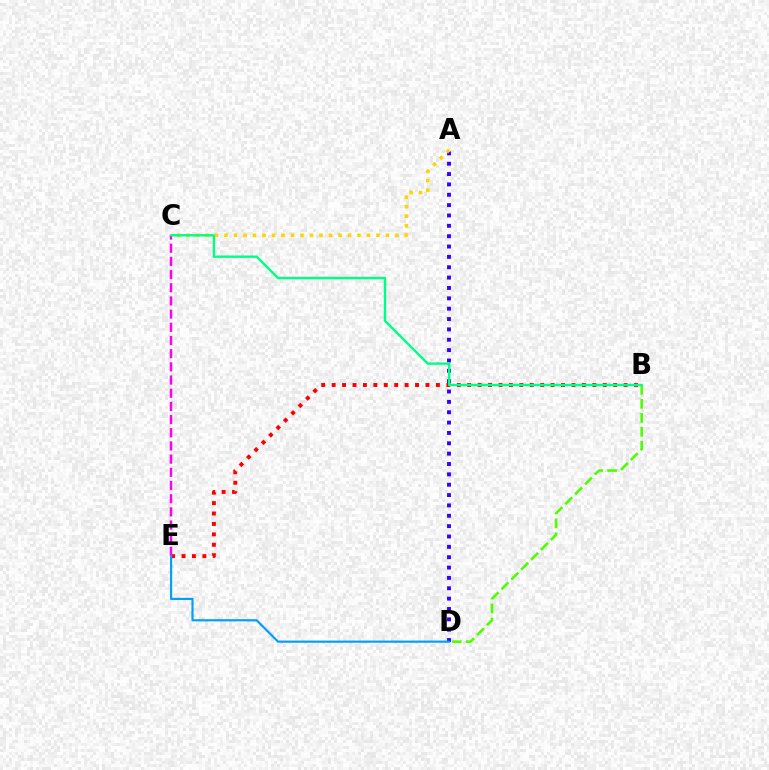{('A', 'D'): [{'color': '#3700ff', 'line_style': 'dotted', 'thickness': 2.81}], ('B', 'E'): [{'color': '#ff0000', 'line_style': 'dotted', 'thickness': 2.83}], ('C', 'E'): [{'color': '#ff00ed', 'line_style': 'dashed', 'thickness': 1.79}], ('A', 'C'): [{'color': '#ffd500', 'line_style': 'dotted', 'thickness': 2.58}], ('B', 'D'): [{'color': '#4fff00', 'line_style': 'dashed', 'thickness': 1.9}], ('D', 'E'): [{'color': '#009eff', 'line_style': 'solid', 'thickness': 1.56}], ('B', 'C'): [{'color': '#00ff86', 'line_style': 'solid', 'thickness': 1.73}]}